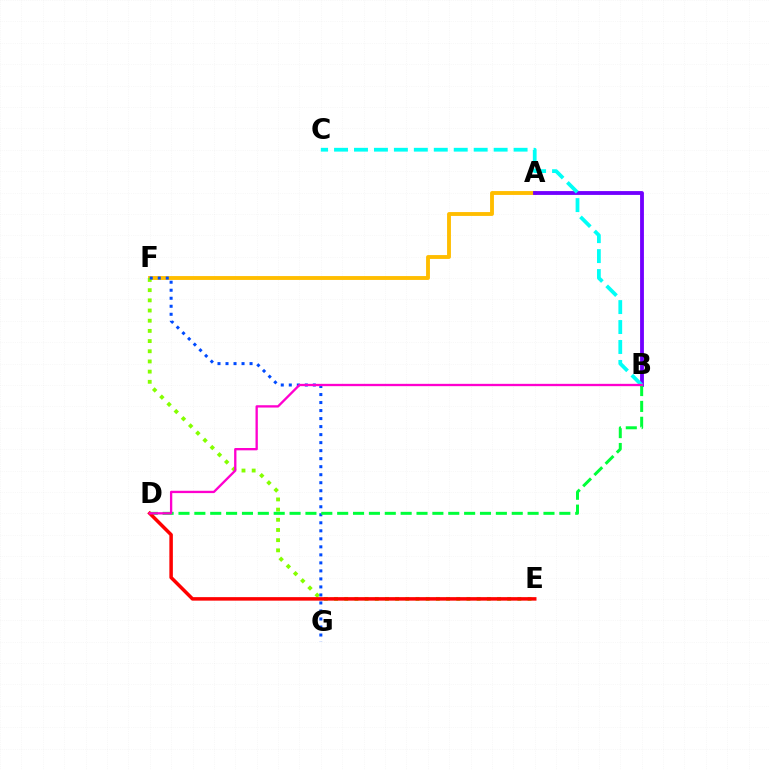{('A', 'F'): [{'color': '#ffbd00', 'line_style': 'solid', 'thickness': 2.78}], ('E', 'F'): [{'color': '#84ff00', 'line_style': 'dotted', 'thickness': 2.77}], ('A', 'B'): [{'color': '#7200ff', 'line_style': 'solid', 'thickness': 2.76}], ('F', 'G'): [{'color': '#004bff', 'line_style': 'dotted', 'thickness': 2.18}], ('B', 'D'): [{'color': '#00ff39', 'line_style': 'dashed', 'thickness': 2.16}, {'color': '#ff00cf', 'line_style': 'solid', 'thickness': 1.67}], ('D', 'E'): [{'color': '#ff0000', 'line_style': 'solid', 'thickness': 2.52}], ('B', 'C'): [{'color': '#00fff6', 'line_style': 'dashed', 'thickness': 2.71}]}